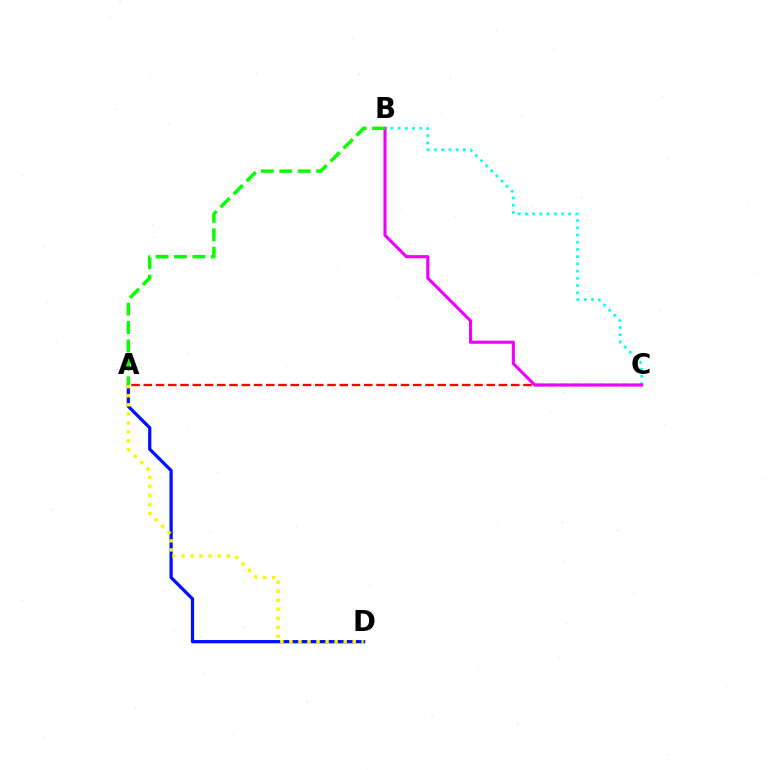{('A', 'D'): [{'color': '#0010ff', 'line_style': 'solid', 'thickness': 2.35}, {'color': '#fcf500', 'line_style': 'dotted', 'thickness': 2.46}], ('A', 'C'): [{'color': '#ff0000', 'line_style': 'dashed', 'thickness': 1.66}], ('B', 'C'): [{'color': '#00fff6', 'line_style': 'dotted', 'thickness': 1.96}, {'color': '#ee00ff', 'line_style': 'solid', 'thickness': 2.23}], ('A', 'B'): [{'color': '#08ff00', 'line_style': 'dashed', 'thickness': 2.5}]}